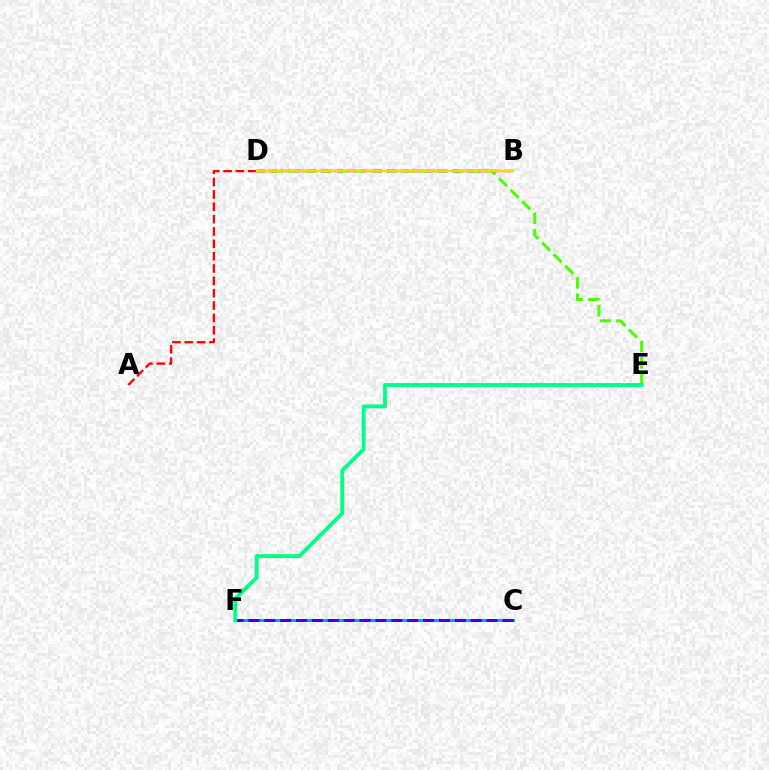{('C', 'F'): [{'color': '#009eff', 'line_style': 'solid', 'thickness': 2.08}, {'color': '#3700ff', 'line_style': 'dashed', 'thickness': 2.16}], ('D', 'E'): [{'color': '#4fff00', 'line_style': 'dashed', 'thickness': 2.23}], ('B', 'D'): [{'color': '#ff00ed', 'line_style': 'dashed', 'thickness': 1.78}, {'color': '#ffd500', 'line_style': 'solid', 'thickness': 1.67}], ('A', 'D'): [{'color': '#ff0000', 'line_style': 'dashed', 'thickness': 1.68}], ('E', 'F'): [{'color': '#00ff86', 'line_style': 'solid', 'thickness': 2.78}]}